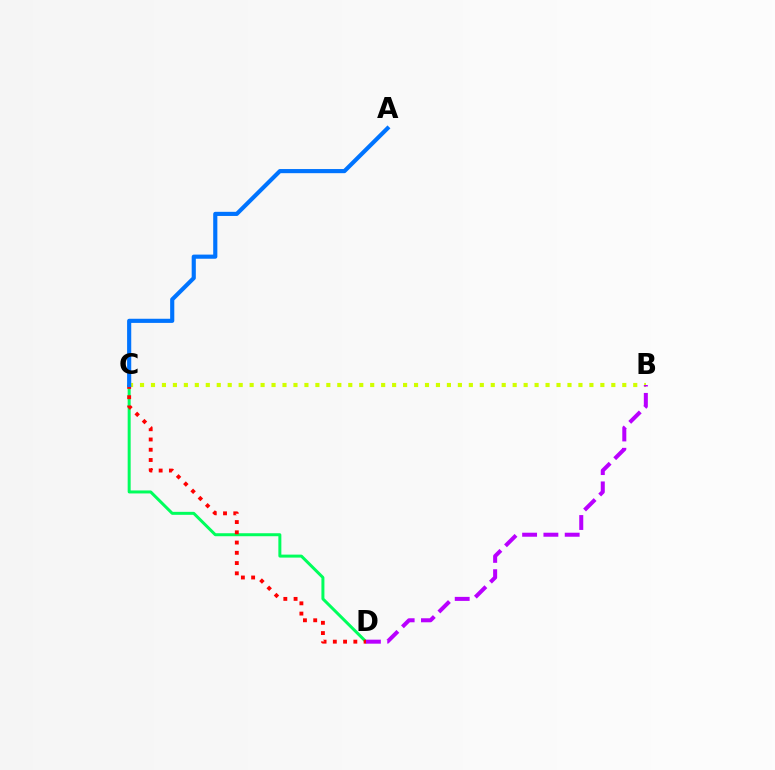{('C', 'D'): [{'color': '#00ff5c', 'line_style': 'solid', 'thickness': 2.15}, {'color': '#ff0000', 'line_style': 'dotted', 'thickness': 2.79}], ('B', 'C'): [{'color': '#d1ff00', 'line_style': 'dotted', 'thickness': 2.98}], ('A', 'C'): [{'color': '#0074ff', 'line_style': 'solid', 'thickness': 2.98}], ('B', 'D'): [{'color': '#b900ff', 'line_style': 'dashed', 'thickness': 2.89}]}